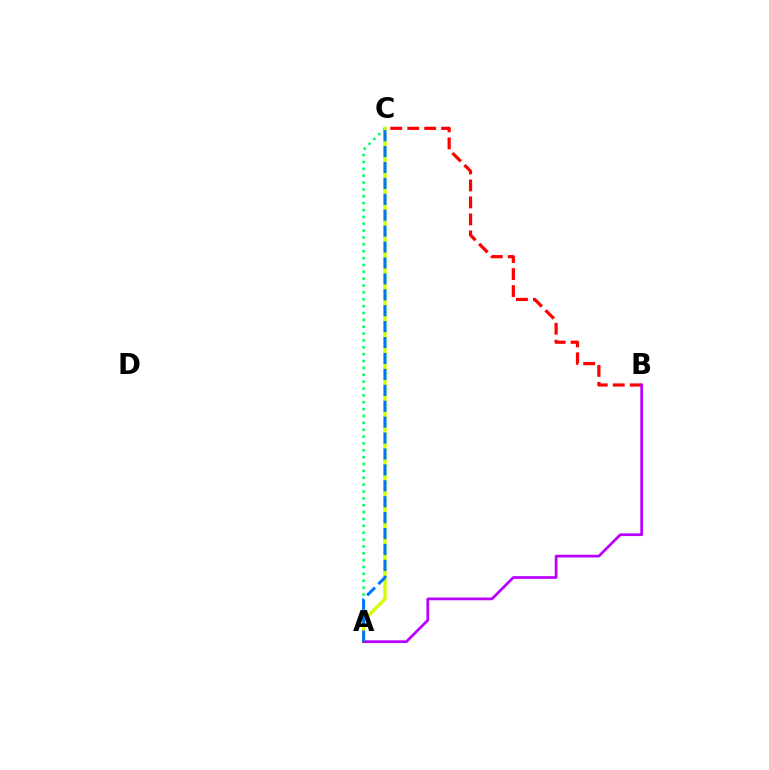{('A', 'C'): [{'color': '#00ff5c', 'line_style': 'dotted', 'thickness': 1.87}, {'color': '#d1ff00', 'line_style': 'solid', 'thickness': 2.39}, {'color': '#0074ff', 'line_style': 'dashed', 'thickness': 2.16}], ('B', 'C'): [{'color': '#ff0000', 'line_style': 'dashed', 'thickness': 2.31}], ('A', 'B'): [{'color': '#b900ff', 'line_style': 'solid', 'thickness': 1.96}]}